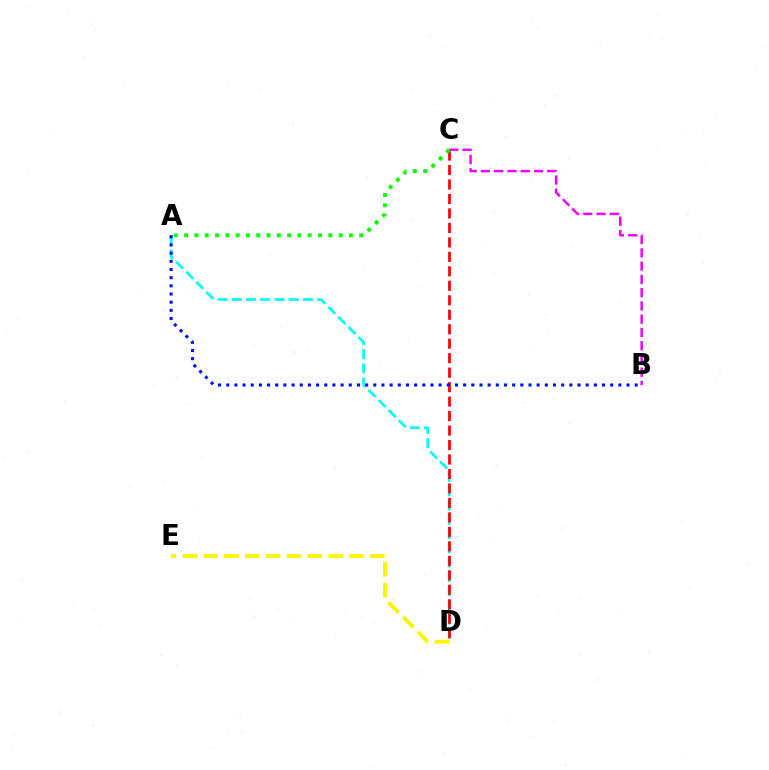{('B', 'C'): [{'color': '#ee00ff', 'line_style': 'dashed', 'thickness': 1.8}], ('A', 'D'): [{'color': '#00fff6', 'line_style': 'dashed', 'thickness': 1.93}], ('D', 'E'): [{'color': '#fcf500', 'line_style': 'dashed', 'thickness': 2.83}], ('C', 'D'): [{'color': '#ff0000', 'line_style': 'dashed', 'thickness': 1.97}], ('A', 'B'): [{'color': '#0010ff', 'line_style': 'dotted', 'thickness': 2.22}], ('A', 'C'): [{'color': '#08ff00', 'line_style': 'dotted', 'thickness': 2.8}]}